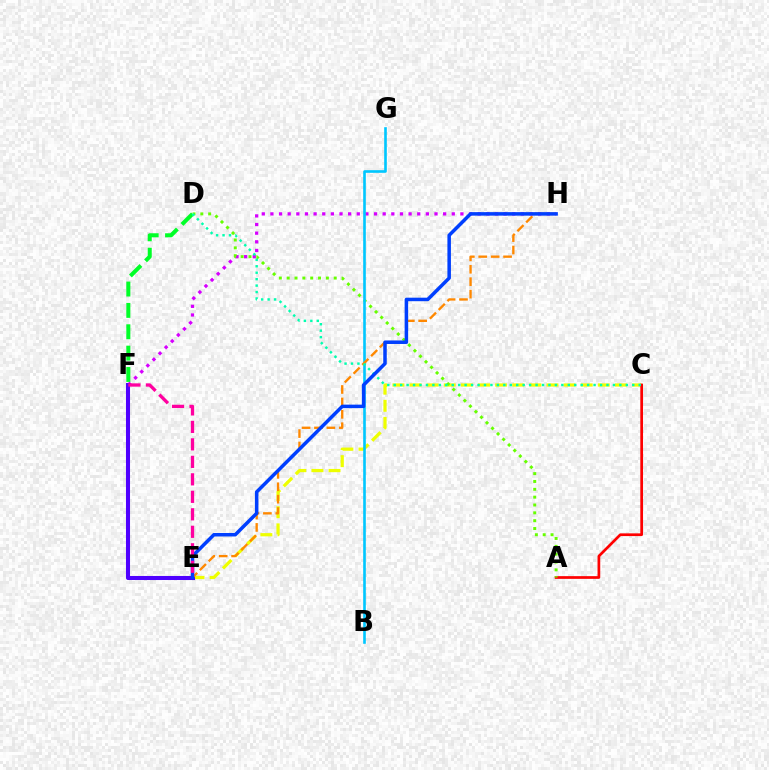{('F', 'H'): [{'color': '#d600ff', 'line_style': 'dotted', 'thickness': 2.35}], ('C', 'E'): [{'color': '#eeff00', 'line_style': 'dashed', 'thickness': 2.33}], ('A', 'C'): [{'color': '#ff0000', 'line_style': 'solid', 'thickness': 1.96}], ('D', 'F'): [{'color': '#00ff27', 'line_style': 'dashed', 'thickness': 2.9}], ('A', 'D'): [{'color': '#66ff00', 'line_style': 'dotted', 'thickness': 2.13}], ('E', 'F'): [{'color': '#4f00ff', 'line_style': 'solid', 'thickness': 2.92}, {'color': '#ff00a0', 'line_style': 'dashed', 'thickness': 2.38}], ('B', 'G'): [{'color': '#00c7ff', 'line_style': 'solid', 'thickness': 1.89}], ('E', 'H'): [{'color': '#ff8800', 'line_style': 'dashed', 'thickness': 1.69}, {'color': '#003fff', 'line_style': 'solid', 'thickness': 2.53}], ('C', 'D'): [{'color': '#00ffaf', 'line_style': 'dotted', 'thickness': 1.75}]}